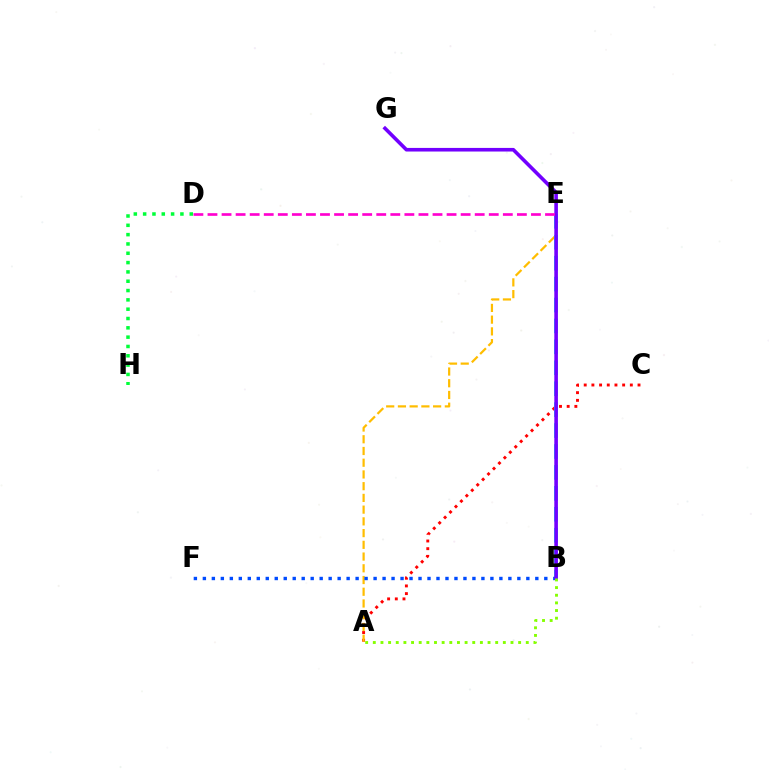{('A', 'C'): [{'color': '#ff0000', 'line_style': 'dotted', 'thickness': 2.09}], ('A', 'E'): [{'color': '#ffbd00', 'line_style': 'dashed', 'thickness': 1.59}], ('B', 'E'): [{'color': '#00fff6', 'line_style': 'dashed', 'thickness': 2.84}], ('B', 'F'): [{'color': '#004bff', 'line_style': 'dotted', 'thickness': 2.44}], ('B', 'G'): [{'color': '#7200ff', 'line_style': 'solid', 'thickness': 2.6}], ('A', 'B'): [{'color': '#84ff00', 'line_style': 'dotted', 'thickness': 2.08}], ('D', 'H'): [{'color': '#00ff39', 'line_style': 'dotted', 'thickness': 2.53}], ('D', 'E'): [{'color': '#ff00cf', 'line_style': 'dashed', 'thickness': 1.91}]}